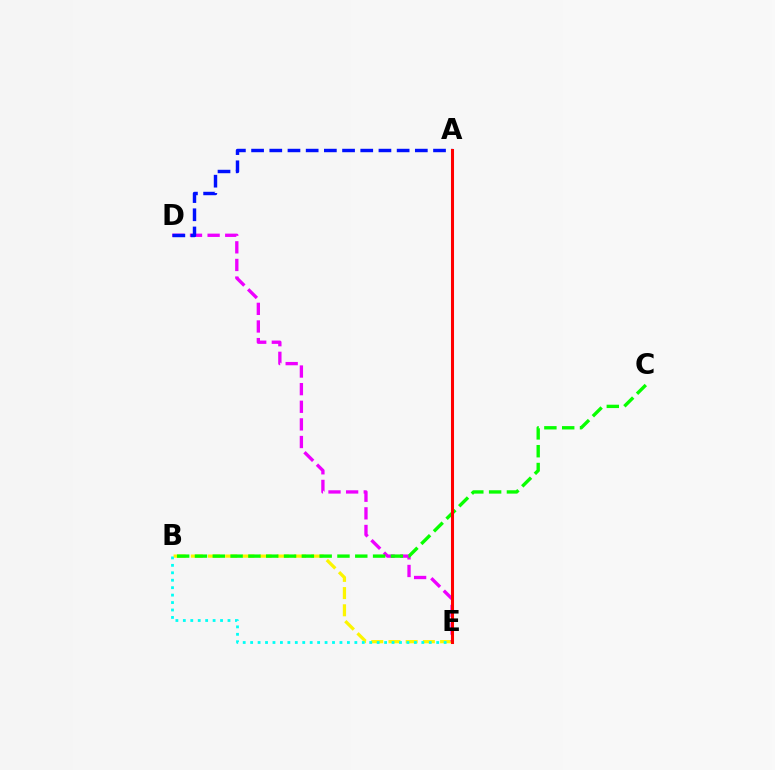{('B', 'E'): [{'color': '#fcf500', 'line_style': 'dashed', 'thickness': 2.34}, {'color': '#00fff6', 'line_style': 'dotted', 'thickness': 2.02}], ('D', 'E'): [{'color': '#ee00ff', 'line_style': 'dashed', 'thickness': 2.39}], ('A', 'D'): [{'color': '#0010ff', 'line_style': 'dashed', 'thickness': 2.47}], ('B', 'C'): [{'color': '#08ff00', 'line_style': 'dashed', 'thickness': 2.42}], ('A', 'E'): [{'color': '#ff0000', 'line_style': 'solid', 'thickness': 2.2}]}